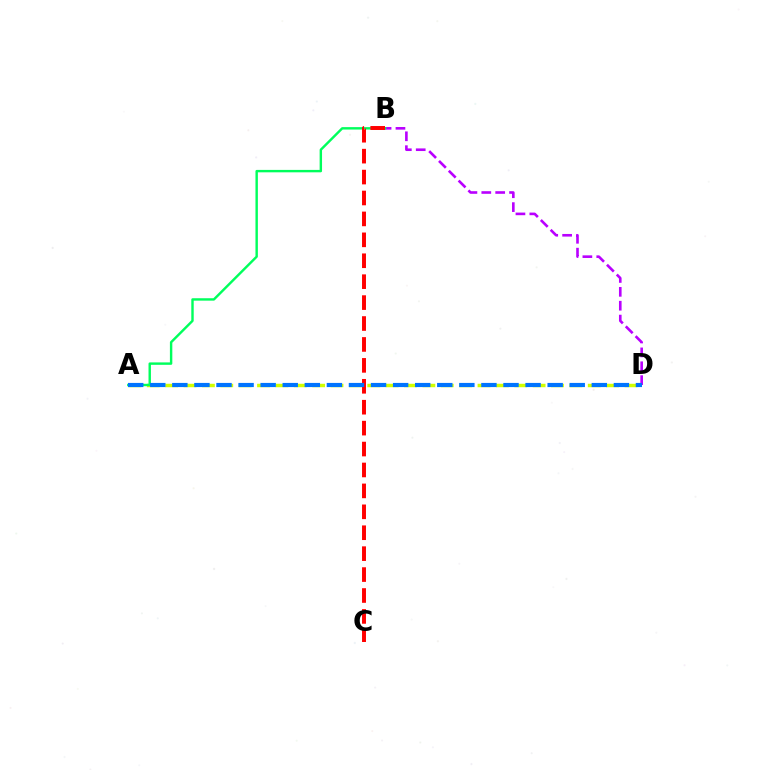{('A', 'D'): [{'color': '#d1ff00', 'line_style': 'dashed', 'thickness': 2.5}, {'color': '#0074ff', 'line_style': 'dashed', 'thickness': 3.0}], ('B', 'D'): [{'color': '#b900ff', 'line_style': 'dashed', 'thickness': 1.89}], ('A', 'B'): [{'color': '#00ff5c', 'line_style': 'solid', 'thickness': 1.74}], ('B', 'C'): [{'color': '#ff0000', 'line_style': 'dashed', 'thickness': 2.84}]}